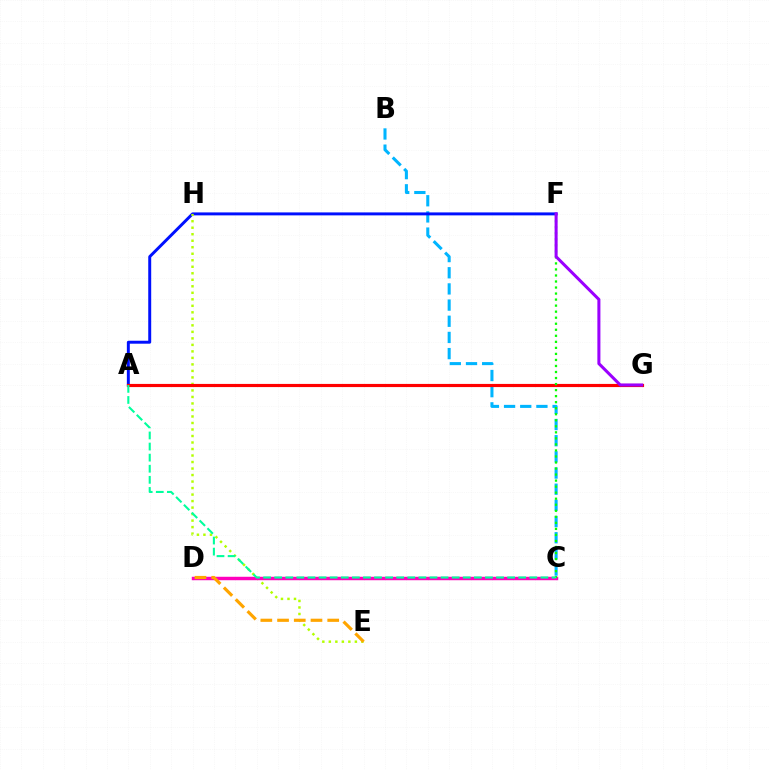{('B', 'C'): [{'color': '#00b5ff', 'line_style': 'dashed', 'thickness': 2.2}], ('A', 'F'): [{'color': '#0010ff', 'line_style': 'solid', 'thickness': 2.13}], ('E', 'H'): [{'color': '#b3ff00', 'line_style': 'dotted', 'thickness': 1.77}], ('C', 'D'): [{'color': '#ff00bd', 'line_style': 'solid', 'thickness': 2.48}], ('A', 'G'): [{'color': '#ff0000', 'line_style': 'solid', 'thickness': 2.27}], ('C', 'F'): [{'color': '#08ff00', 'line_style': 'dotted', 'thickness': 1.64}], ('F', 'G'): [{'color': '#9b00ff', 'line_style': 'solid', 'thickness': 2.19}], ('A', 'C'): [{'color': '#00ff9d', 'line_style': 'dashed', 'thickness': 1.51}], ('D', 'E'): [{'color': '#ffa500', 'line_style': 'dashed', 'thickness': 2.27}]}